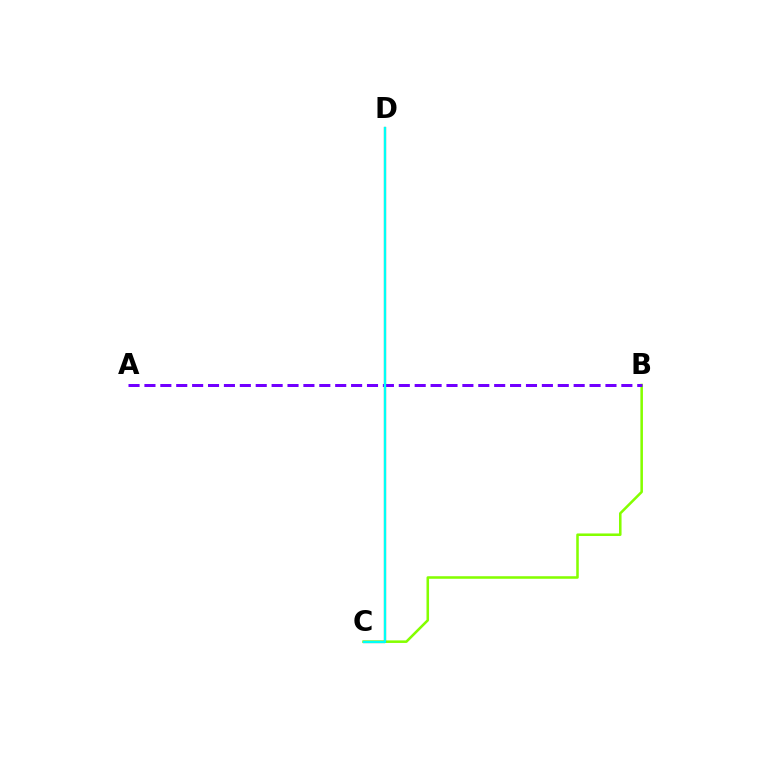{('B', 'C'): [{'color': '#84ff00', 'line_style': 'solid', 'thickness': 1.83}], ('C', 'D'): [{'color': '#ff0000', 'line_style': 'solid', 'thickness': 1.55}, {'color': '#00fff6', 'line_style': 'solid', 'thickness': 1.67}], ('A', 'B'): [{'color': '#7200ff', 'line_style': 'dashed', 'thickness': 2.16}]}